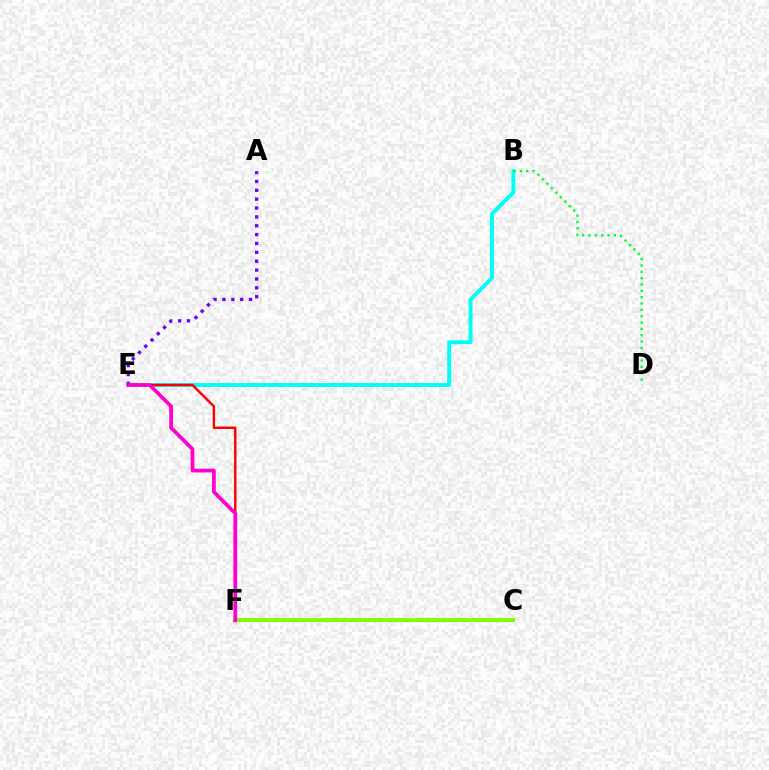{('C', 'F'): [{'color': '#ffbd00', 'line_style': 'dashed', 'thickness': 2.85}, {'color': '#004bff', 'line_style': 'solid', 'thickness': 2.03}, {'color': '#84ff00', 'line_style': 'solid', 'thickness': 2.82}], ('B', 'E'): [{'color': '#00fff6', 'line_style': 'solid', 'thickness': 2.81}], ('E', 'F'): [{'color': '#ff0000', 'line_style': 'solid', 'thickness': 1.75}, {'color': '#ff00cf', 'line_style': 'solid', 'thickness': 2.69}], ('A', 'E'): [{'color': '#7200ff', 'line_style': 'dotted', 'thickness': 2.41}], ('B', 'D'): [{'color': '#00ff39', 'line_style': 'dotted', 'thickness': 1.72}]}